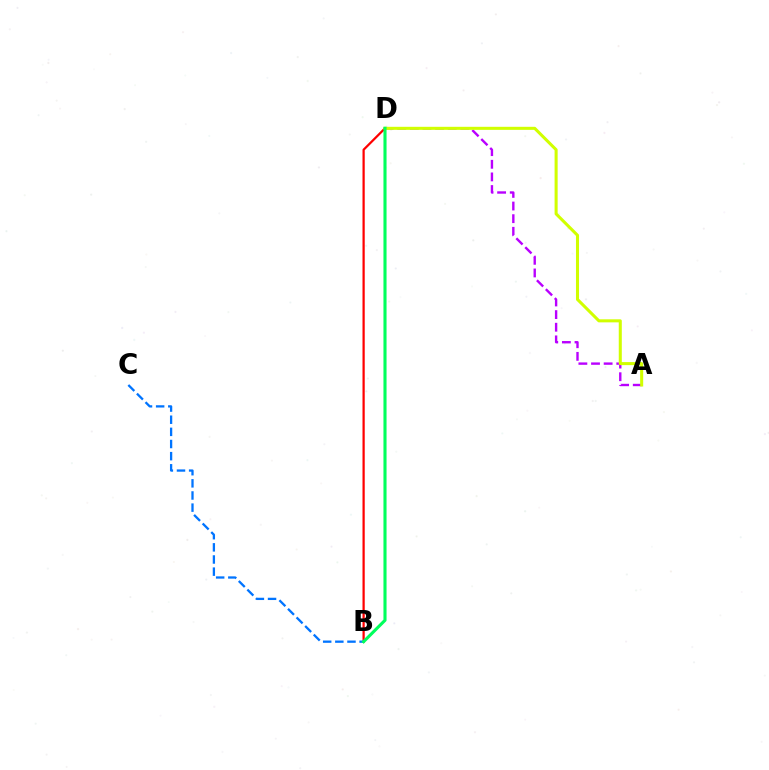{('A', 'D'): [{'color': '#b900ff', 'line_style': 'dashed', 'thickness': 1.72}, {'color': '#d1ff00', 'line_style': 'solid', 'thickness': 2.2}], ('B', 'D'): [{'color': '#ff0000', 'line_style': 'solid', 'thickness': 1.61}, {'color': '#00ff5c', 'line_style': 'solid', 'thickness': 2.23}], ('B', 'C'): [{'color': '#0074ff', 'line_style': 'dashed', 'thickness': 1.65}]}